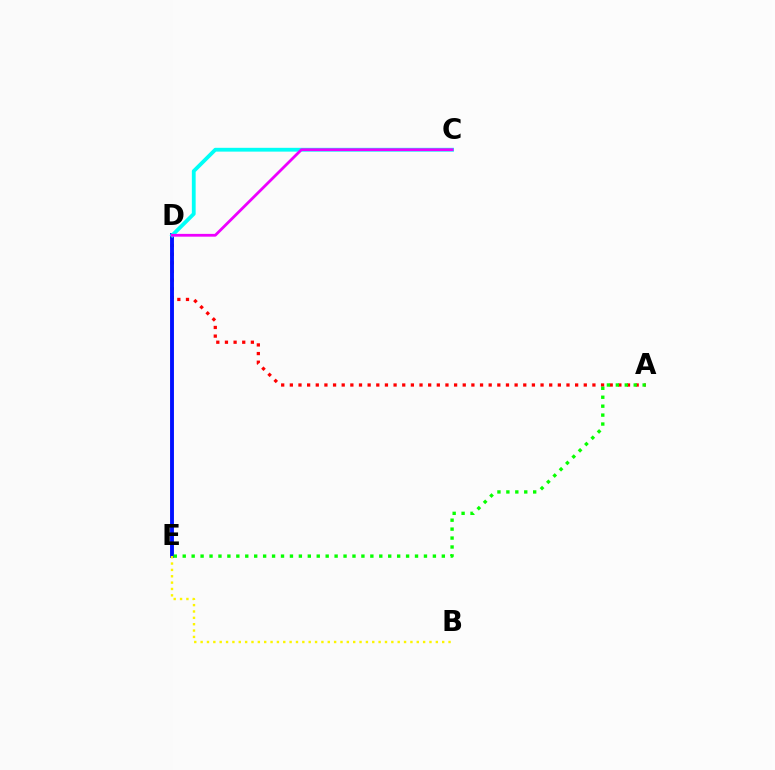{('A', 'D'): [{'color': '#ff0000', 'line_style': 'dotted', 'thickness': 2.35}], ('D', 'E'): [{'color': '#0010ff', 'line_style': 'solid', 'thickness': 2.79}], ('B', 'E'): [{'color': '#fcf500', 'line_style': 'dotted', 'thickness': 1.73}], ('A', 'E'): [{'color': '#08ff00', 'line_style': 'dotted', 'thickness': 2.43}], ('C', 'D'): [{'color': '#00fff6', 'line_style': 'solid', 'thickness': 2.74}, {'color': '#ee00ff', 'line_style': 'solid', 'thickness': 2.01}]}